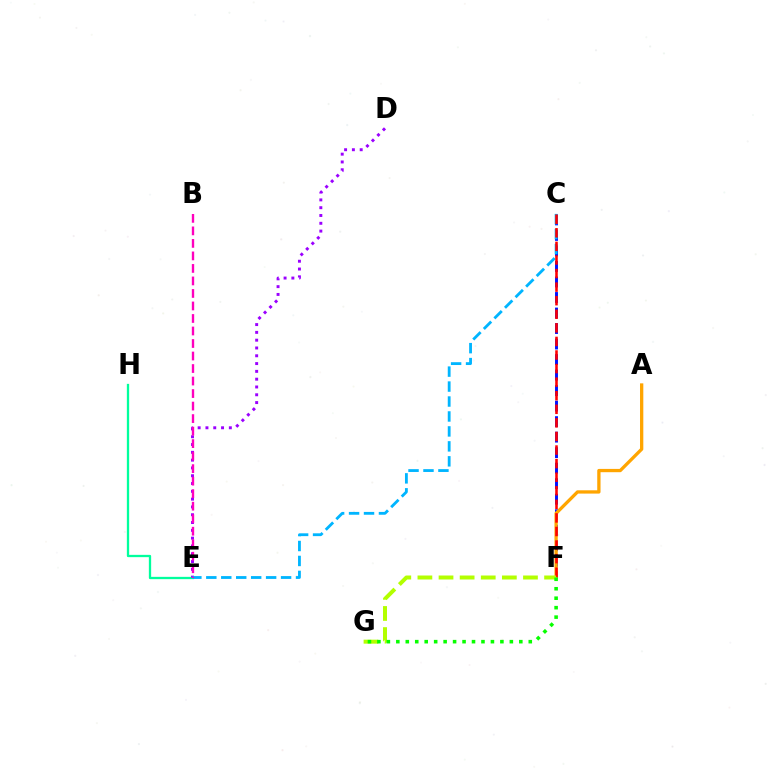{('E', 'H'): [{'color': '#00ff9d', 'line_style': 'solid', 'thickness': 1.65}], ('C', 'F'): [{'color': '#0010ff', 'line_style': 'dashed', 'thickness': 2.11}, {'color': '#ff0000', 'line_style': 'dashed', 'thickness': 1.84}], ('A', 'F'): [{'color': '#ffa500', 'line_style': 'solid', 'thickness': 2.37}], ('D', 'E'): [{'color': '#9b00ff', 'line_style': 'dotted', 'thickness': 2.12}], ('C', 'E'): [{'color': '#00b5ff', 'line_style': 'dashed', 'thickness': 2.03}], ('B', 'E'): [{'color': '#ff00bd', 'line_style': 'dashed', 'thickness': 1.7}], ('F', 'G'): [{'color': '#b3ff00', 'line_style': 'dashed', 'thickness': 2.87}, {'color': '#08ff00', 'line_style': 'dotted', 'thickness': 2.57}]}